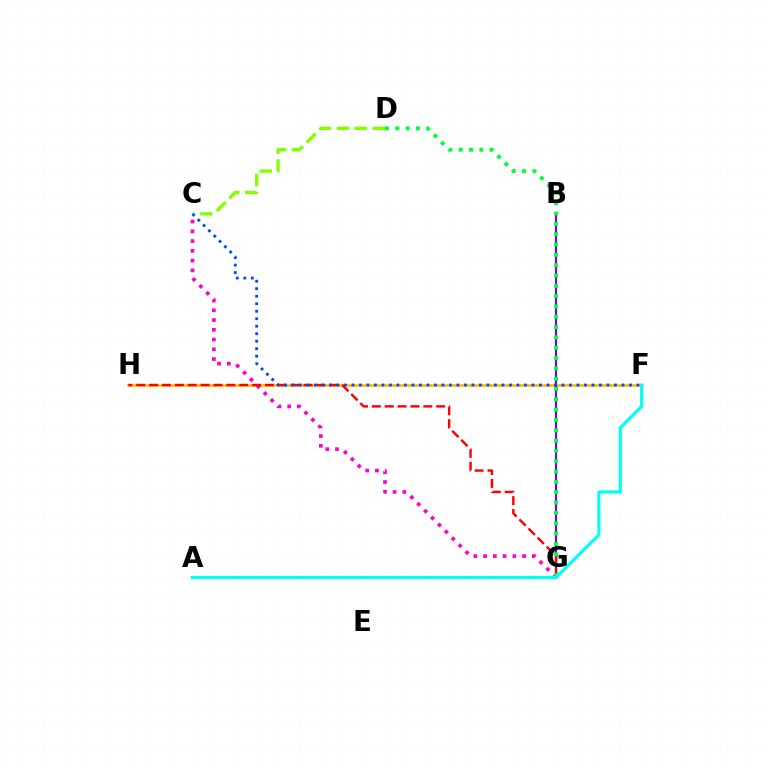{('F', 'H'): [{'color': '#ffbd00', 'line_style': 'solid', 'thickness': 1.96}], ('C', 'G'): [{'color': '#ff00cf', 'line_style': 'dotted', 'thickness': 2.65}], ('B', 'G'): [{'color': '#7200ff', 'line_style': 'solid', 'thickness': 1.58}], ('G', 'H'): [{'color': '#ff0000', 'line_style': 'dashed', 'thickness': 1.75}], ('C', 'D'): [{'color': '#84ff00', 'line_style': 'dashed', 'thickness': 2.43}], ('D', 'G'): [{'color': '#00ff39', 'line_style': 'dotted', 'thickness': 2.8}], ('A', 'F'): [{'color': '#00fff6', 'line_style': 'solid', 'thickness': 2.28}], ('C', 'F'): [{'color': '#004bff', 'line_style': 'dotted', 'thickness': 2.04}]}